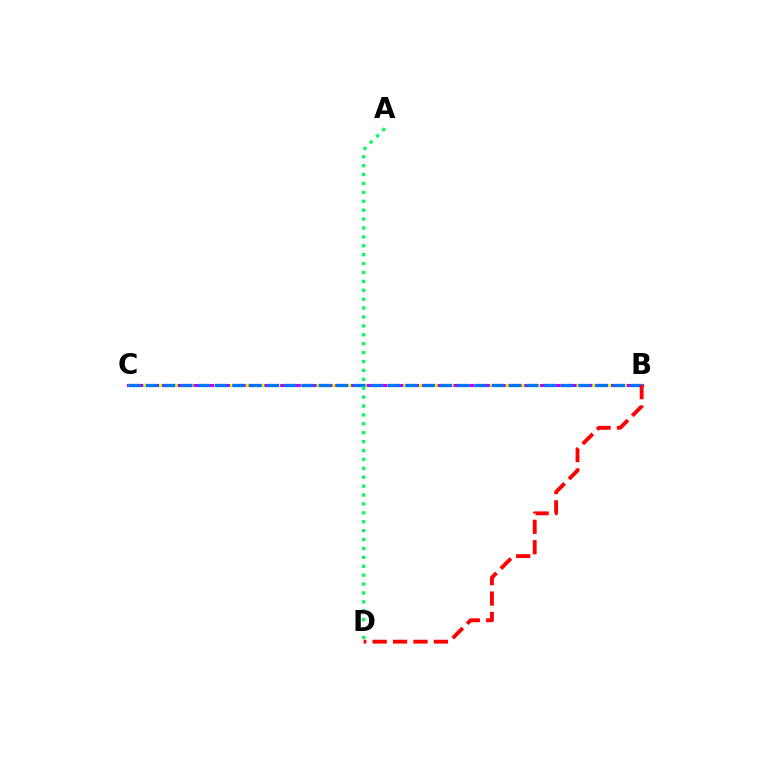{('B', 'C'): [{'color': '#b900ff', 'line_style': 'solid', 'thickness': 2.21}, {'color': '#d1ff00', 'line_style': 'dotted', 'thickness': 2.14}, {'color': '#0074ff', 'line_style': 'dashed', 'thickness': 2.35}], ('A', 'D'): [{'color': '#00ff5c', 'line_style': 'dotted', 'thickness': 2.42}], ('B', 'D'): [{'color': '#ff0000', 'line_style': 'dashed', 'thickness': 2.77}]}